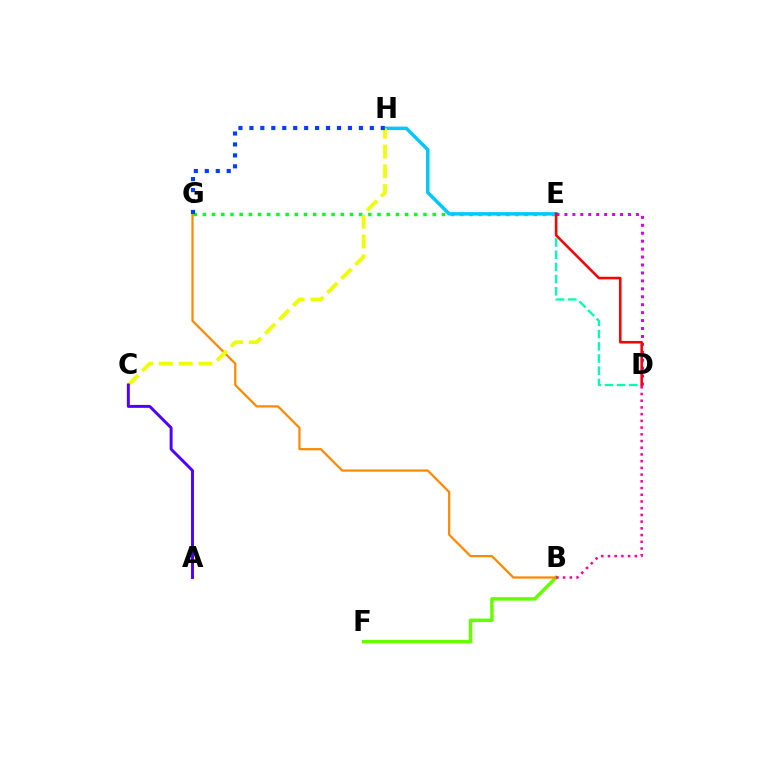{('B', 'F'): [{'color': '#66ff00', 'line_style': 'solid', 'thickness': 2.52}], ('B', 'G'): [{'color': '#ff8800', 'line_style': 'solid', 'thickness': 1.6}], ('B', 'D'): [{'color': '#ff00a0', 'line_style': 'dotted', 'thickness': 1.83}], ('E', 'G'): [{'color': '#00ff27', 'line_style': 'dotted', 'thickness': 2.5}], ('D', 'E'): [{'color': '#00ffaf', 'line_style': 'dashed', 'thickness': 1.66}, {'color': '#d600ff', 'line_style': 'dotted', 'thickness': 2.16}, {'color': '#ff0000', 'line_style': 'solid', 'thickness': 1.86}], ('E', 'H'): [{'color': '#00c7ff', 'line_style': 'solid', 'thickness': 2.5}], ('C', 'H'): [{'color': '#eeff00', 'line_style': 'dashed', 'thickness': 2.69}], ('G', 'H'): [{'color': '#003fff', 'line_style': 'dotted', 'thickness': 2.97}], ('A', 'C'): [{'color': '#4f00ff', 'line_style': 'solid', 'thickness': 2.11}]}